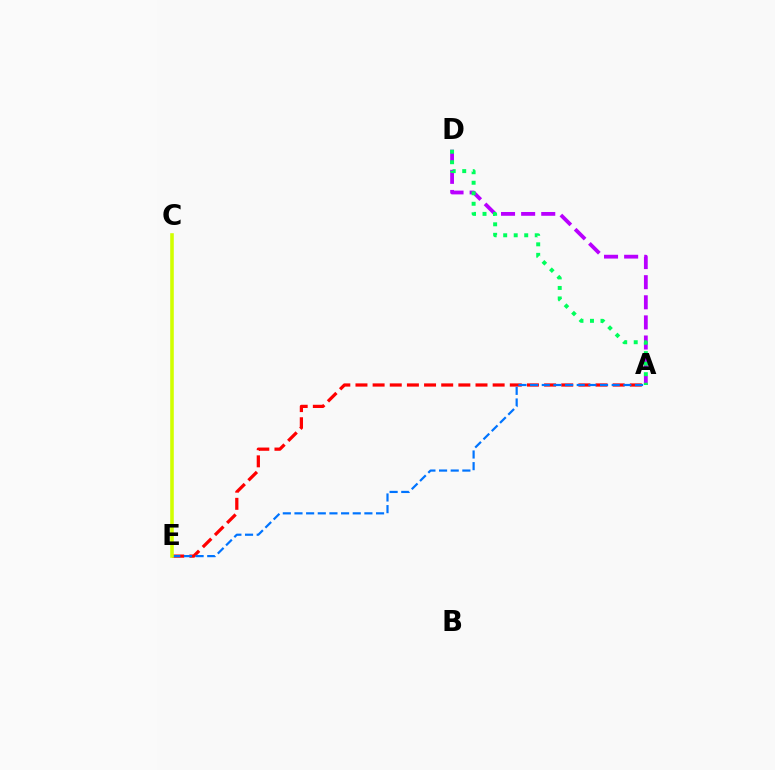{('A', 'E'): [{'color': '#ff0000', 'line_style': 'dashed', 'thickness': 2.33}, {'color': '#0074ff', 'line_style': 'dashed', 'thickness': 1.58}], ('A', 'D'): [{'color': '#b900ff', 'line_style': 'dashed', 'thickness': 2.73}, {'color': '#00ff5c', 'line_style': 'dotted', 'thickness': 2.86}], ('C', 'E'): [{'color': '#d1ff00', 'line_style': 'solid', 'thickness': 2.57}]}